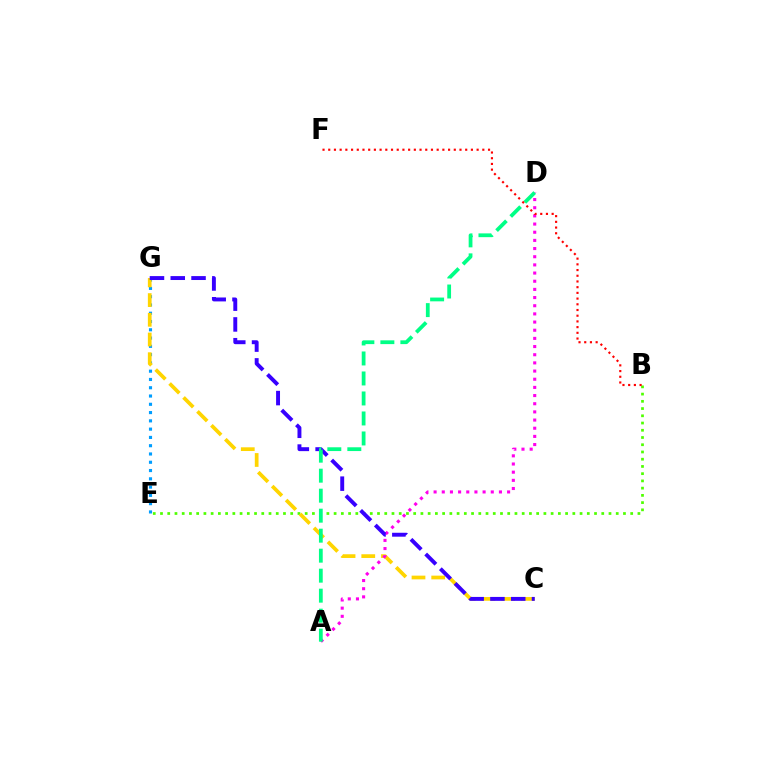{('B', 'E'): [{'color': '#4fff00', 'line_style': 'dotted', 'thickness': 1.97}], ('E', 'G'): [{'color': '#009eff', 'line_style': 'dotted', 'thickness': 2.25}], ('C', 'G'): [{'color': '#ffd500', 'line_style': 'dashed', 'thickness': 2.68}, {'color': '#3700ff', 'line_style': 'dashed', 'thickness': 2.82}], ('A', 'D'): [{'color': '#ff00ed', 'line_style': 'dotted', 'thickness': 2.22}, {'color': '#00ff86', 'line_style': 'dashed', 'thickness': 2.72}], ('B', 'F'): [{'color': '#ff0000', 'line_style': 'dotted', 'thickness': 1.55}]}